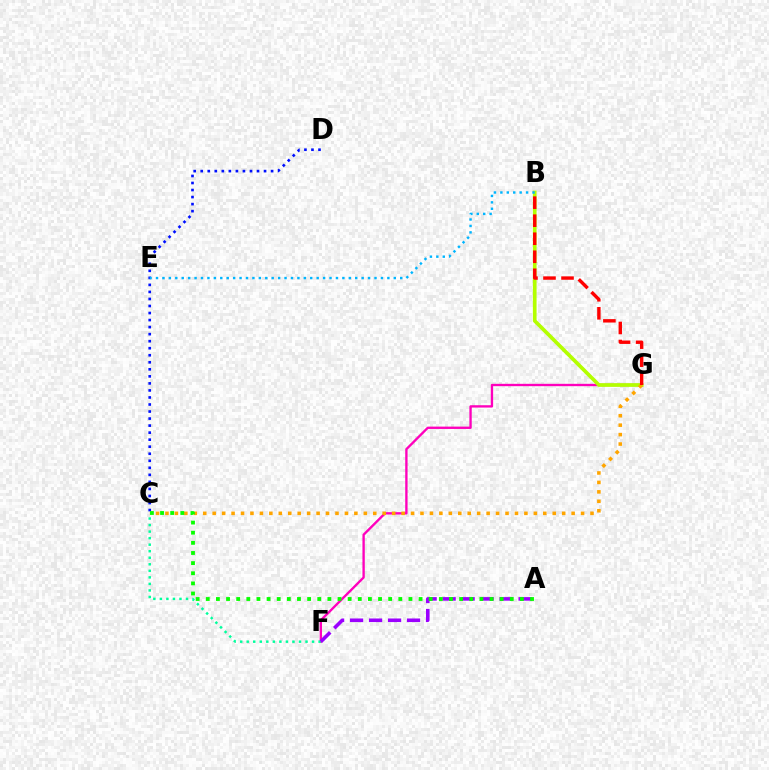{('F', 'G'): [{'color': '#ff00bd', 'line_style': 'solid', 'thickness': 1.69}], ('B', 'G'): [{'color': '#b3ff00', 'line_style': 'solid', 'thickness': 2.66}, {'color': '#ff0000', 'line_style': 'dashed', 'thickness': 2.45}], ('C', 'D'): [{'color': '#0010ff', 'line_style': 'dotted', 'thickness': 1.91}], ('C', 'F'): [{'color': '#00ff9d', 'line_style': 'dotted', 'thickness': 1.78}], ('C', 'G'): [{'color': '#ffa500', 'line_style': 'dotted', 'thickness': 2.57}], ('A', 'F'): [{'color': '#9b00ff', 'line_style': 'dashed', 'thickness': 2.58}], ('A', 'C'): [{'color': '#08ff00', 'line_style': 'dotted', 'thickness': 2.75}], ('B', 'E'): [{'color': '#00b5ff', 'line_style': 'dotted', 'thickness': 1.75}]}